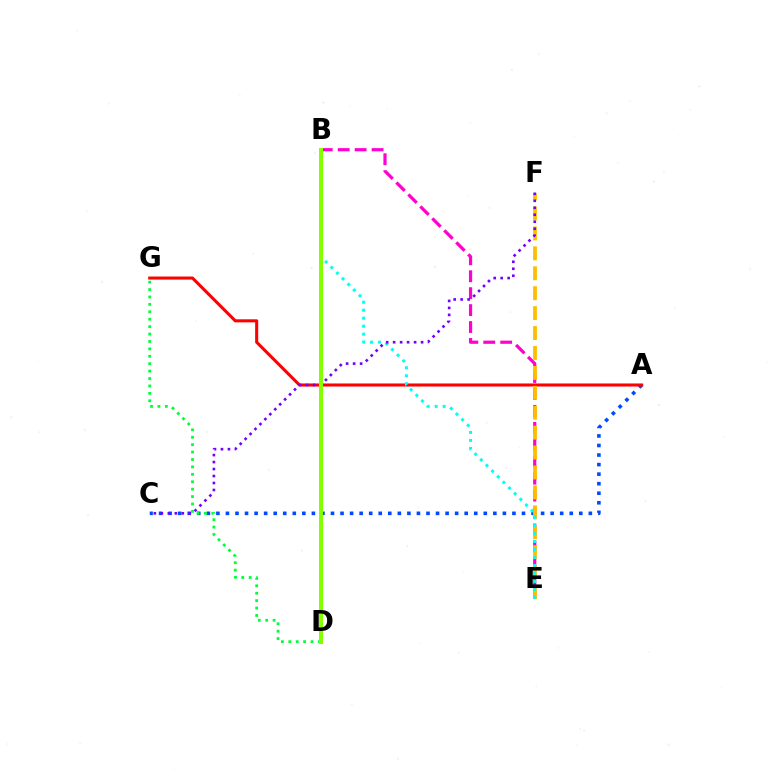{('A', 'C'): [{'color': '#004bff', 'line_style': 'dotted', 'thickness': 2.59}], ('D', 'G'): [{'color': '#00ff39', 'line_style': 'dotted', 'thickness': 2.01}], ('A', 'G'): [{'color': '#ff0000', 'line_style': 'solid', 'thickness': 2.2}], ('B', 'E'): [{'color': '#ff00cf', 'line_style': 'dashed', 'thickness': 2.3}, {'color': '#00fff6', 'line_style': 'dotted', 'thickness': 2.17}], ('E', 'F'): [{'color': '#ffbd00', 'line_style': 'dashed', 'thickness': 2.71}], ('C', 'F'): [{'color': '#7200ff', 'line_style': 'dotted', 'thickness': 1.9}], ('B', 'D'): [{'color': '#84ff00', 'line_style': 'solid', 'thickness': 2.9}]}